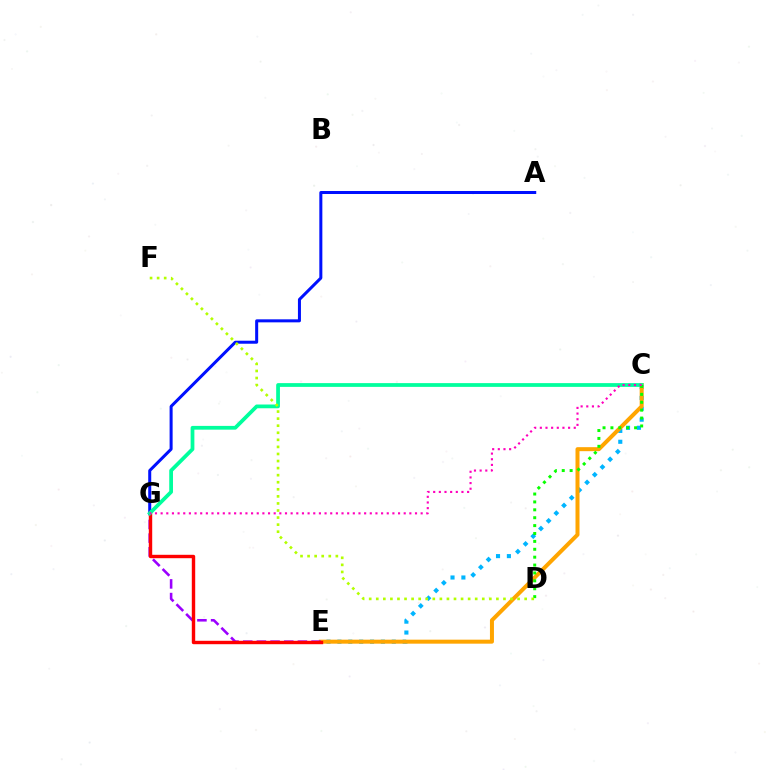{('C', 'E'): [{'color': '#00b5ff', 'line_style': 'dotted', 'thickness': 2.95}, {'color': '#ffa500', 'line_style': 'solid', 'thickness': 2.88}], ('E', 'G'): [{'color': '#9b00ff', 'line_style': 'dashed', 'thickness': 1.86}, {'color': '#ff0000', 'line_style': 'solid', 'thickness': 2.45}], ('A', 'G'): [{'color': '#0010ff', 'line_style': 'solid', 'thickness': 2.17}], ('C', 'G'): [{'color': '#00ff9d', 'line_style': 'solid', 'thickness': 2.7}, {'color': '#ff00bd', 'line_style': 'dotted', 'thickness': 1.54}], ('C', 'D'): [{'color': '#08ff00', 'line_style': 'dotted', 'thickness': 2.14}], ('D', 'F'): [{'color': '#b3ff00', 'line_style': 'dotted', 'thickness': 1.92}]}